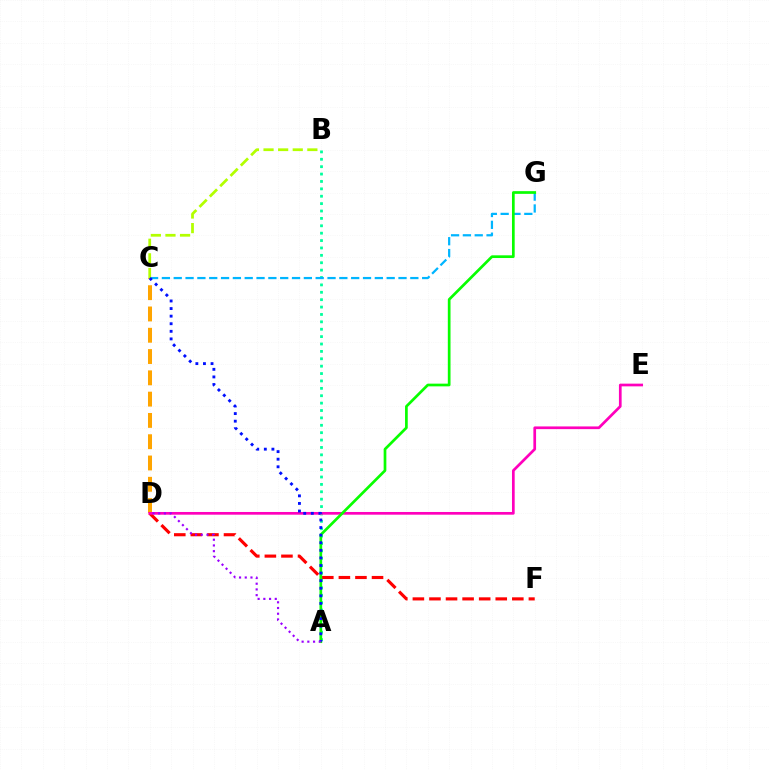{('D', 'F'): [{'color': '#ff0000', 'line_style': 'dashed', 'thickness': 2.25}], ('C', 'D'): [{'color': '#ffa500', 'line_style': 'dashed', 'thickness': 2.89}], ('A', 'B'): [{'color': '#00ff9d', 'line_style': 'dotted', 'thickness': 2.01}], ('D', 'E'): [{'color': '#ff00bd', 'line_style': 'solid', 'thickness': 1.95}], ('C', 'G'): [{'color': '#00b5ff', 'line_style': 'dashed', 'thickness': 1.61}], ('B', 'C'): [{'color': '#b3ff00', 'line_style': 'dashed', 'thickness': 1.98}], ('A', 'G'): [{'color': '#08ff00', 'line_style': 'solid', 'thickness': 1.95}], ('A', 'C'): [{'color': '#0010ff', 'line_style': 'dotted', 'thickness': 2.06}], ('A', 'D'): [{'color': '#9b00ff', 'line_style': 'dotted', 'thickness': 1.55}]}